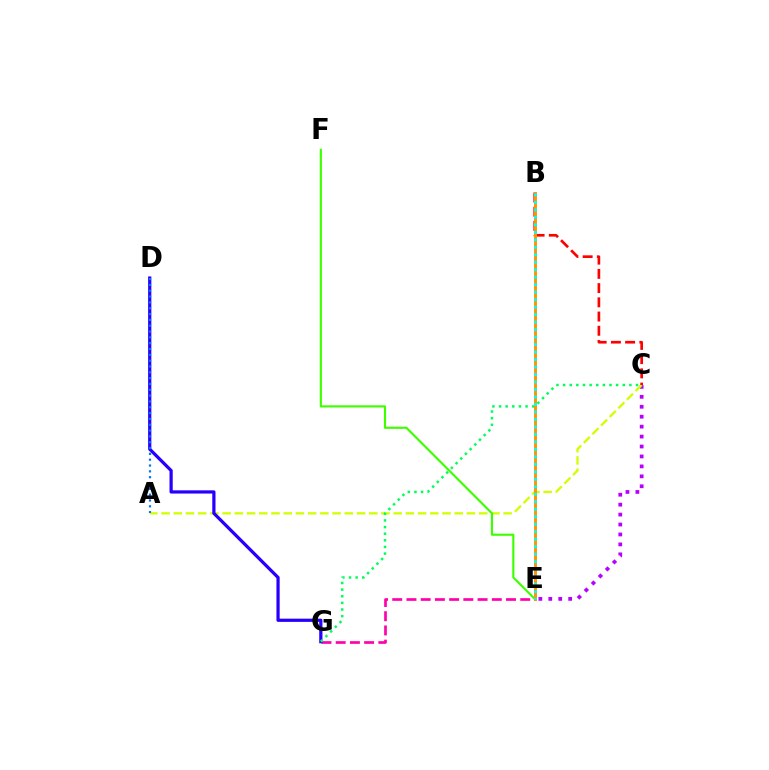{('E', 'G'): [{'color': '#ff00ac', 'line_style': 'dashed', 'thickness': 1.93}], ('C', 'E'): [{'color': '#b900ff', 'line_style': 'dotted', 'thickness': 2.7}], ('A', 'C'): [{'color': '#d1ff00', 'line_style': 'dashed', 'thickness': 1.66}], ('D', 'G'): [{'color': '#2500ff', 'line_style': 'solid', 'thickness': 2.32}], ('E', 'F'): [{'color': '#3dff00', 'line_style': 'solid', 'thickness': 1.54}], ('B', 'C'): [{'color': '#ff0000', 'line_style': 'dashed', 'thickness': 1.93}], ('C', 'G'): [{'color': '#00ff5c', 'line_style': 'dotted', 'thickness': 1.8}], ('B', 'E'): [{'color': '#ff9400', 'line_style': 'solid', 'thickness': 2.12}, {'color': '#00fff6', 'line_style': 'dotted', 'thickness': 2.03}], ('A', 'D'): [{'color': '#0074ff', 'line_style': 'dotted', 'thickness': 1.58}]}